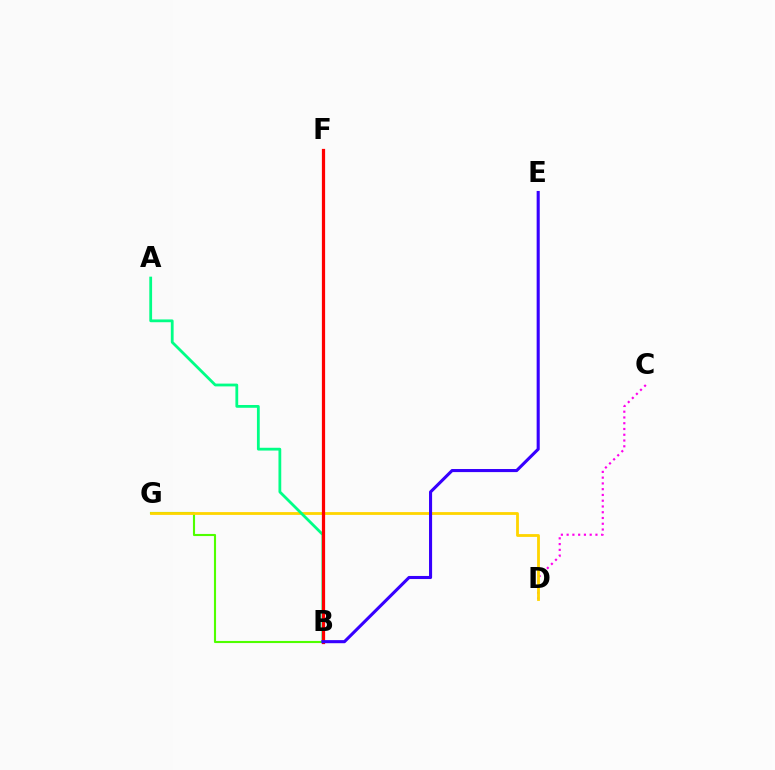{('B', 'F'): [{'color': '#009eff', 'line_style': 'dashed', 'thickness': 2.13}, {'color': '#ff0000', 'line_style': 'solid', 'thickness': 2.32}], ('C', 'D'): [{'color': '#ff00ed', 'line_style': 'dotted', 'thickness': 1.57}], ('B', 'G'): [{'color': '#4fff00', 'line_style': 'solid', 'thickness': 1.53}], ('D', 'G'): [{'color': '#ffd500', 'line_style': 'solid', 'thickness': 2.02}], ('A', 'B'): [{'color': '#00ff86', 'line_style': 'solid', 'thickness': 2.01}], ('B', 'E'): [{'color': '#3700ff', 'line_style': 'solid', 'thickness': 2.22}]}